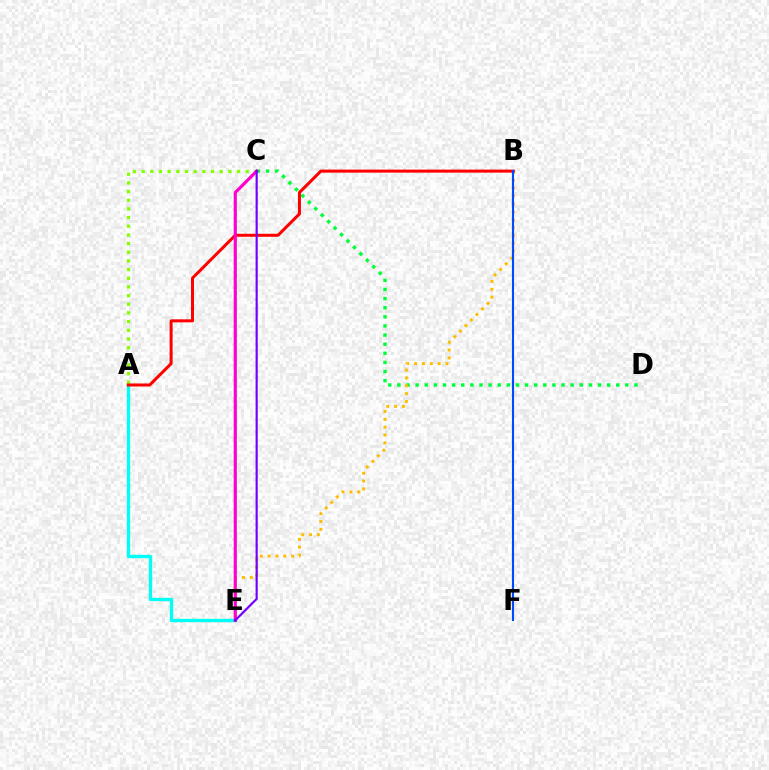{('A', 'E'): [{'color': '#00fff6', 'line_style': 'solid', 'thickness': 2.39}], ('C', 'D'): [{'color': '#00ff39', 'line_style': 'dotted', 'thickness': 2.48}], ('B', 'E'): [{'color': '#ffbd00', 'line_style': 'dotted', 'thickness': 2.13}], ('A', 'C'): [{'color': '#84ff00', 'line_style': 'dotted', 'thickness': 2.36}], ('A', 'B'): [{'color': '#ff0000', 'line_style': 'solid', 'thickness': 2.17}], ('B', 'F'): [{'color': '#004bff', 'line_style': 'solid', 'thickness': 1.52}], ('C', 'E'): [{'color': '#ff00cf', 'line_style': 'solid', 'thickness': 2.27}, {'color': '#7200ff', 'line_style': 'solid', 'thickness': 1.57}]}